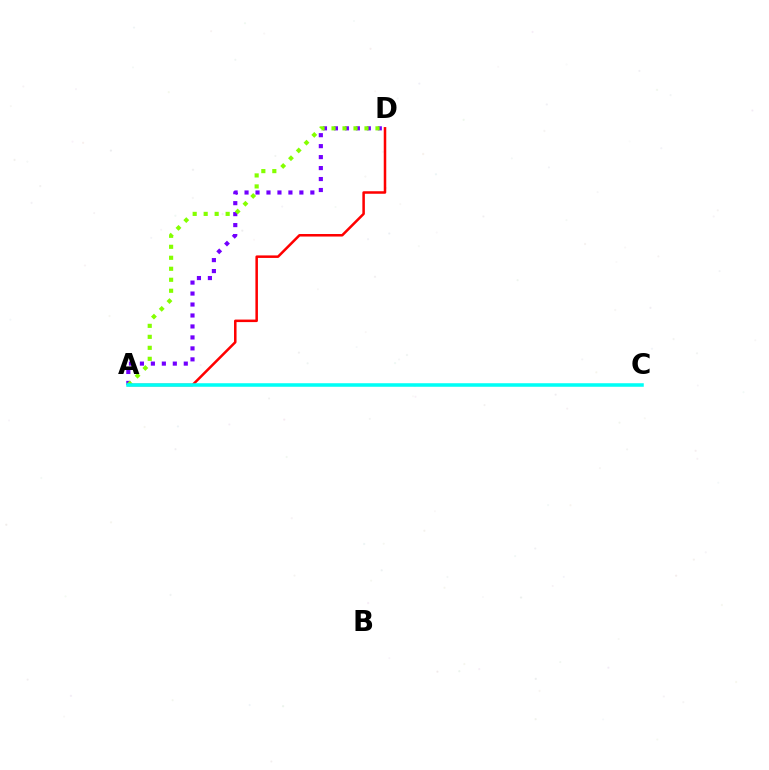{('A', 'D'): [{'color': '#7200ff', 'line_style': 'dotted', 'thickness': 2.98}, {'color': '#84ff00', 'line_style': 'dotted', 'thickness': 2.99}, {'color': '#ff0000', 'line_style': 'solid', 'thickness': 1.82}], ('A', 'C'): [{'color': '#00fff6', 'line_style': 'solid', 'thickness': 2.55}]}